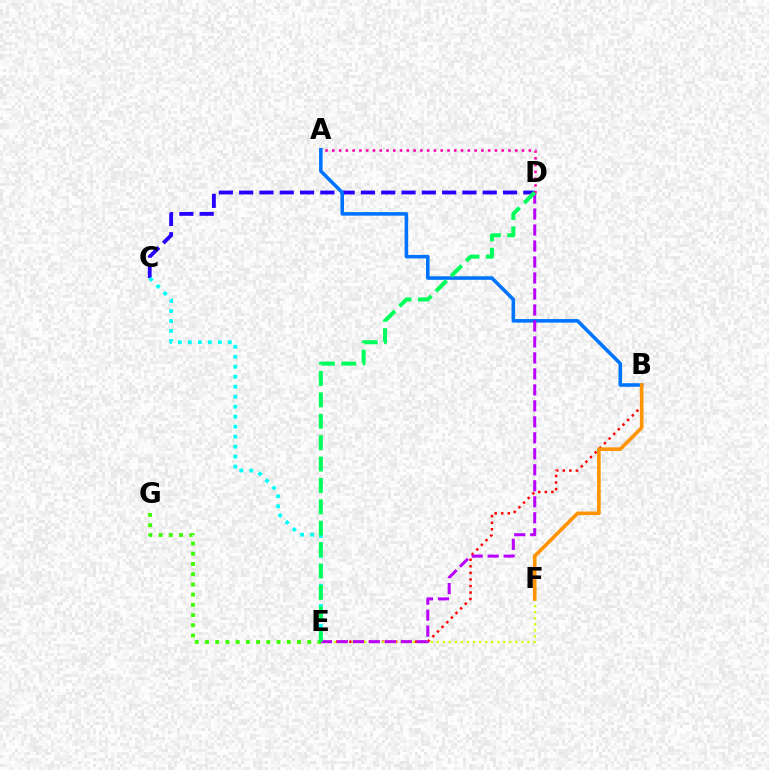{('C', 'D'): [{'color': '#2500ff', 'line_style': 'dashed', 'thickness': 2.76}], ('B', 'E'): [{'color': '#ff0000', 'line_style': 'dotted', 'thickness': 1.78}], ('E', 'G'): [{'color': '#3dff00', 'line_style': 'dotted', 'thickness': 2.78}], ('C', 'E'): [{'color': '#00fff6', 'line_style': 'dotted', 'thickness': 2.71}], ('E', 'F'): [{'color': '#d1ff00', 'line_style': 'dotted', 'thickness': 1.64}], ('A', 'B'): [{'color': '#0074ff', 'line_style': 'solid', 'thickness': 2.56}], ('D', 'E'): [{'color': '#b900ff', 'line_style': 'dashed', 'thickness': 2.17}, {'color': '#00ff5c', 'line_style': 'dashed', 'thickness': 2.91}], ('B', 'F'): [{'color': '#ff9400', 'line_style': 'solid', 'thickness': 2.6}], ('A', 'D'): [{'color': '#ff00ac', 'line_style': 'dotted', 'thickness': 1.84}]}